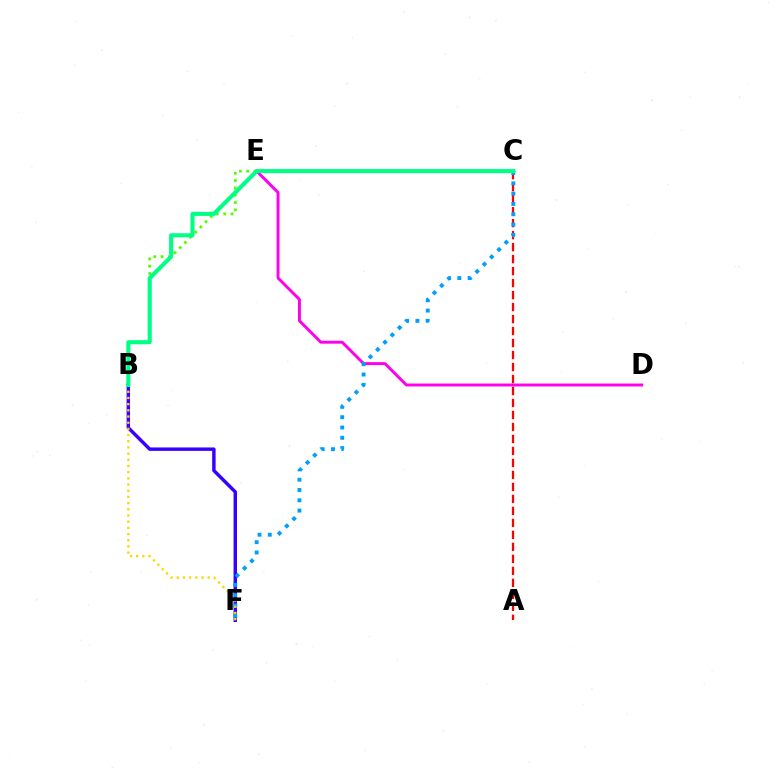{('B', 'E'): [{'color': '#4fff00', 'line_style': 'dotted', 'thickness': 1.98}], ('A', 'C'): [{'color': '#ff0000', 'line_style': 'dashed', 'thickness': 1.63}], ('B', 'F'): [{'color': '#3700ff', 'line_style': 'solid', 'thickness': 2.47}, {'color': '#ffd500', 'line_style': 'dotted', 'thickness': 1.68}], ('D', 'E'): [{'color': '#ff00ed', 'line_style': 'solid', 'thickness': 2.11}], ('C', 'F'): [{'color': '#009eff', 'line_style': 'dotted', 'thickness': 2.8}], ('B', 'C'): [{'color': '#00ff86', 'line_style': 'solid', 'thickness': 2.94}]}